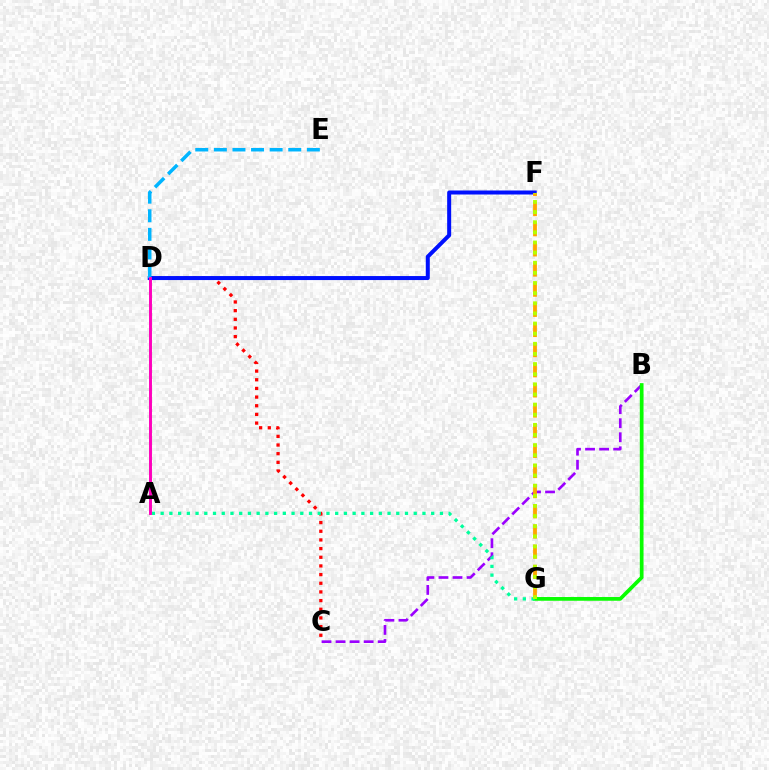{('C', 'D'): [{'color': '#ff0000', 'line_style': 'dotted', 'thickness': 2.35}], ('B', 'C'): [{'color': '#9b00ff', 'line_style': 'dashed', 'thickness': 1.91}], ('D', 'F'): [{'color': '#0010ff', 'line_style': 'solid', 'thickness': 2.88}], ('D', 'E'): [{'color': '#00b5ff', 'line_style': 'dashed', 'thickness': 2.53}], ('B', 'G'): [{'color': '#08ff00', 'line_style': 'solid', 'thickness': 2.68}], ('A', 'G'): [{'color': '#00ff9d', 'line_style': 'dotted', 'thickness': 2.37}], ('F', 'G'): [{'color': '#ffa500', 'line_style': 'dashed', 'thickness': 2.74}, {'color': '#b3ff00', 'line_style': 'dotted', 'thickness': 2.75}], ('A', 'D'): [{'color': '#ff00bd', 'line_style': 'solid', 'thickness': 2.12}]}